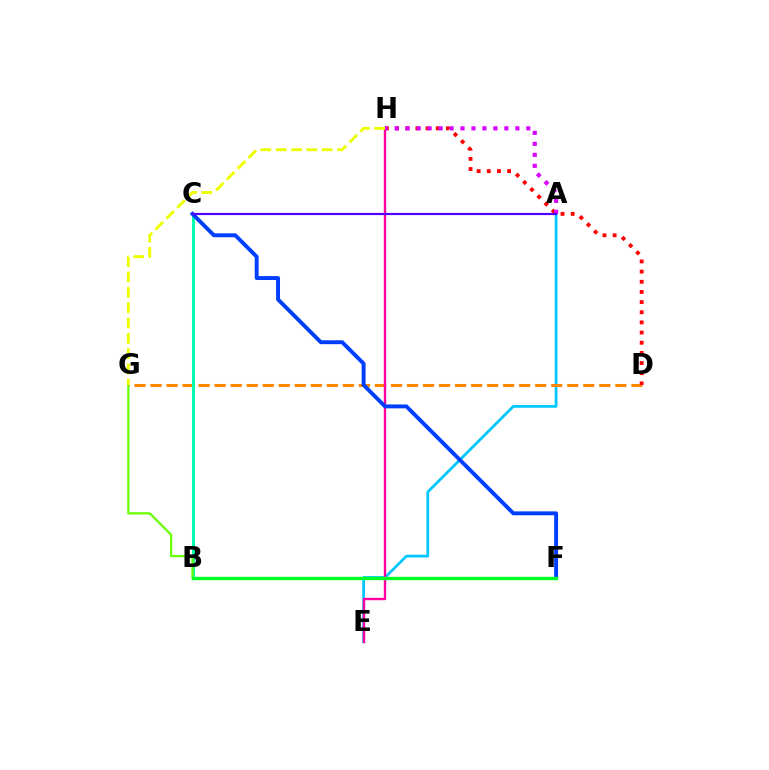{('A', 'E'): [{'color': '#00c7ff', 'line_style': 'solid', 'thickness': 1.97}], ('D', 'G'): [{'color': '#ff8800', 'line_style': 'dashed', 'thickness': 2.18}], ('B', 'C'): [{'color': '#00ffaf', 'line_style': 'solid', 'thickness': 2.17}], ('E', 'H'): [{'color': '#ff00a0', 'line_style': 'solid', 'thickness': 1.74}], ('D', 'H'): [{'color': '#ff0000', 'line_style': 'dotted', 'thickness': 2.76}], ('B', 'G'): [{'color': '#66ff00', 'line_style': 'solid', 'thickness': 1.6}], ('A', 'H'): [{'color': '#d600ff', 'line_style': 'dotted', 'thickness': 2.98}], ('C', 'F'): [{'color': '#003fff', 'line_style': 'solid', 'thickness': 2.81}], ('B', 'F'): [{'color': '#00ff27', 'line_style': 'solid', 'thickness': 2.42}], ('A', 'C'): [{'color': '#4f00ff', 'line_style': 'solid', 'thickness': 1.57}], ('G', 'H'): [{'color': '#eeff00', 'line_style': 'dashed', 'thickness': 2.08}]}